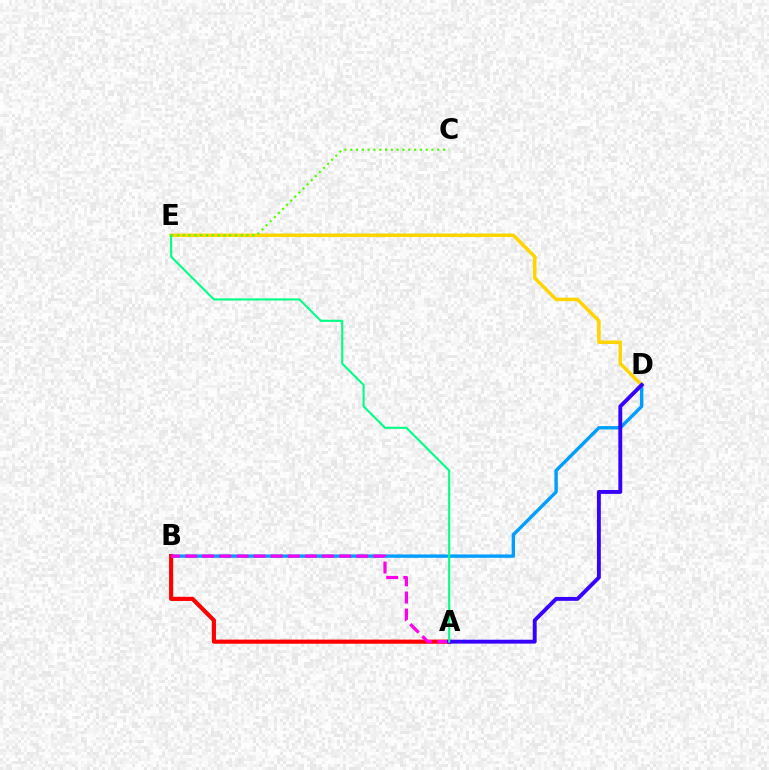{('B', 'D'): [{'color': '#009eff', 'line_style': 'solid', 'thickness': 2.43}], ('A', 'B'): [{'color': '#ff0000', 'line_style': 'solid', 'thickness': 2.97}, {'color': '#ff00ed', 'line_style': 'dashed', 'thickness': 2.32}], ('D', 'E'): [{'color': '#ffd500', 'line_style': 'solid', 'thickness': 2.54}], ('A', 'D'): [{'color': '#3700ff', 'line_style': 'solid', 'thickness': 2.8}], ('A', 'E'): [{'color': '#00ff86', 'line_style': 'solid', 'thickness': 1.5}], ('C', 'E'): [{'color': '#4fff00', 'line_style': 'dotted', 'thickness': 1.58}]}